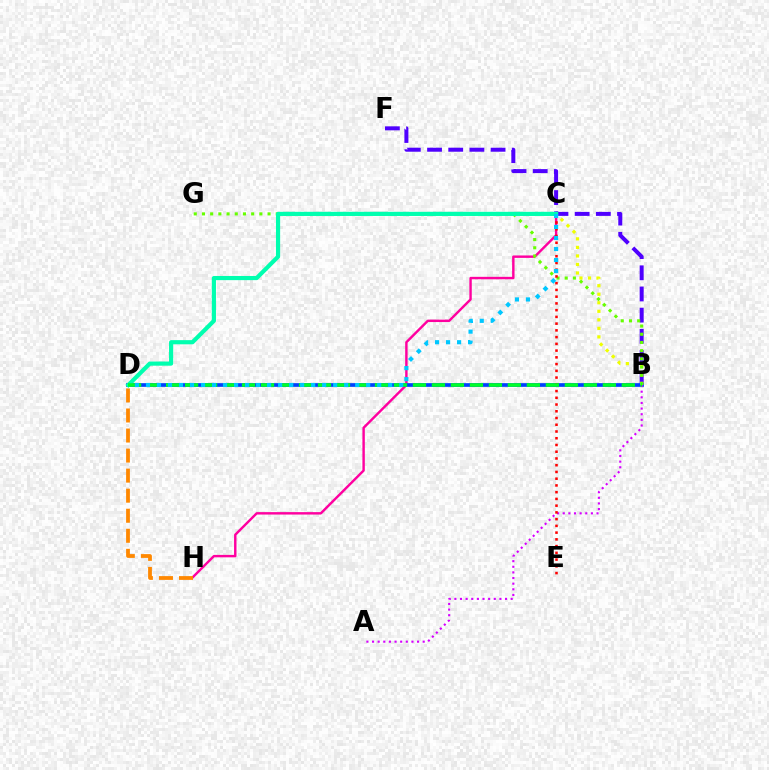{('B', 'F'): [{'color': '#4f00ff', 'line_style': 'dashed', 'thickness': 2.88}], ('C', 'H'): [{'color': '#ff00a0', 'line_style': 'solid', 'thickness': 1.75}], ('B', 'D'): [{'color': '#003fff', 'line_style': 'solid', 'thickness': 2.66}, {'color': '#00ff27', 'line_style': 'dashed', 'thickness': 2.58}], ('A', 'B'): [{'color': '#d600ff', 'line_style': 'dotted', 'thickness': 1.53}], ('B', 'C'): [{'color': '#eeff00', 'line_style': 'dotted', 'thickness': 2.32}], ('B', 'G'): [{'color': '#66ff00', 'line_style': 'dotted', 'thickness': 2.23}], ('D', 'H'): [{'color': '#ff8800', 'line_style': 'dashed', 'thickness': 2.72}], ('C', 'E'): [{'color': '#ff0000', 'line_style': 'dotted', 'thickness': 1.83}], ('C', 'D'): [{'color': '#00ffaf', 'line_style': 'solid', 'thickness': 3.0}, {'color': '#00c7ff', 'line_style': 'dotted', 'thickness': 2.99}]}